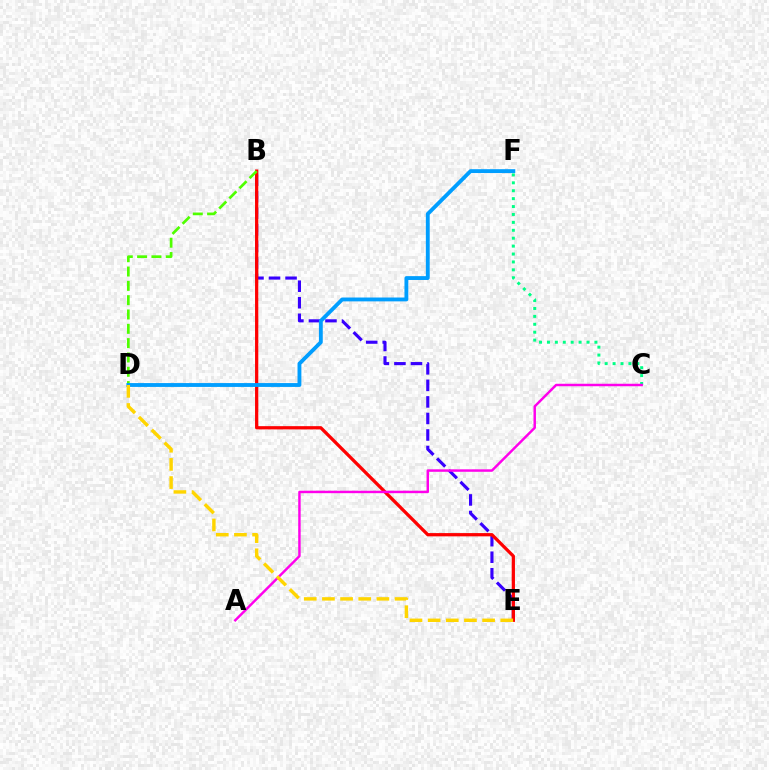{('B', 'E'): [{'color': '#3700ff', 'line_style': 'dashed', 'thickness': 2.25}, {'color': '#ff0000', 'line_style': 'solid', 'thickness': 2.34}], ('B', 'D'): [{'color': '#4fff00', 'line_style': 'dashed', 'thickness': 1.95}], ('C', 'F'): [{'color': '#00ff86', 'line_style': 'dotted', 'thickness': 2.15}], ('A', 'C'): [{'color': '#ff00ed', 'line_style': 'solid', 'thickness': 1.77}], ('D', 'F'): [{'color': '#009eff', 'line_style': 'solid', 'thickness': 2.77}], ('D', 'E'): [{'color': '#ffd500', 'line_style': 'dashed', 'thickness': 2.47}]}